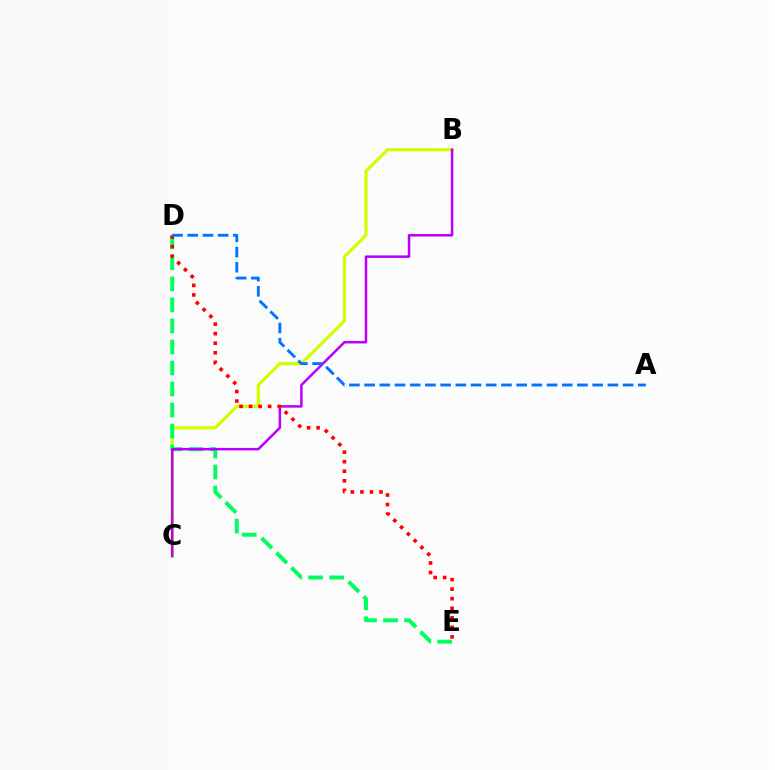{('B', 'C'): [{'color': '#d1ff00', 'line_style': 'solid', 'thickness': 2.29}, {'color': '#b900ff', 'line_style': 'solid', 'thickness': 1.81}], ('D', 'E'): [{'color': '#00ff5c', 'line_style': 'dashed', 'thickness': 2.86}, {'color': '#ff0000', 'line_style': 'dotted', 'thickness': 2.59}], ('A', 'D'): [{'color': '#0074ff', 'line_style': 'dashed', 'thickness': 2.07}]}